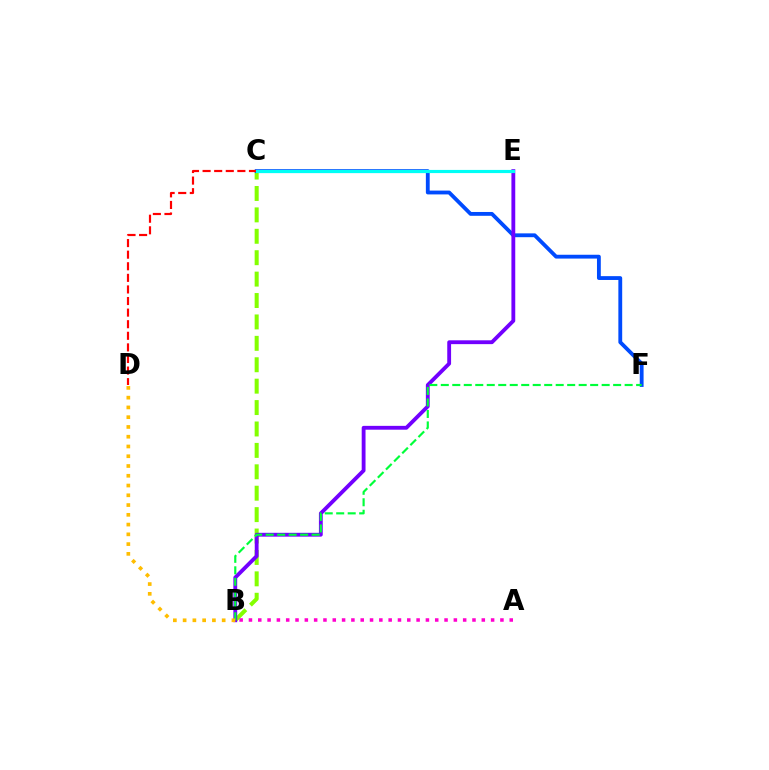{('B', 'C'): [{'color': '#84ff00', 'line_style': 'dashed', 'thickness': 2.91}], ('C', 'F'): [{'color': '#004bff', 'line_style': 'solid', 'thickness': 2.76}], ('B', 'E'): [{'color': '#7200ff', 'line_style': 'solid', 'thickness': 2.76}], ('B', 'F'): [{'color': '#00ff39', 'line_style': 'dashed', 'thickness': 1.56}], ('B', 'D'): [{'color': '#ffbd00', 'line_style': 'dotted', 'thickness': 2.65}], ('A', 'B'): [{'color': '#ff00cf', 'line_style': 'dotted', 'thickness': 2.53}], ('C', 'D'): [{'color': '#ff0000', 'line_style': 'dashed', 'thickness': 1.57}], ('C', 'E'): [{'color': '#00fff6', 'line_style': 'solid', 'thickness': 2.28}]}